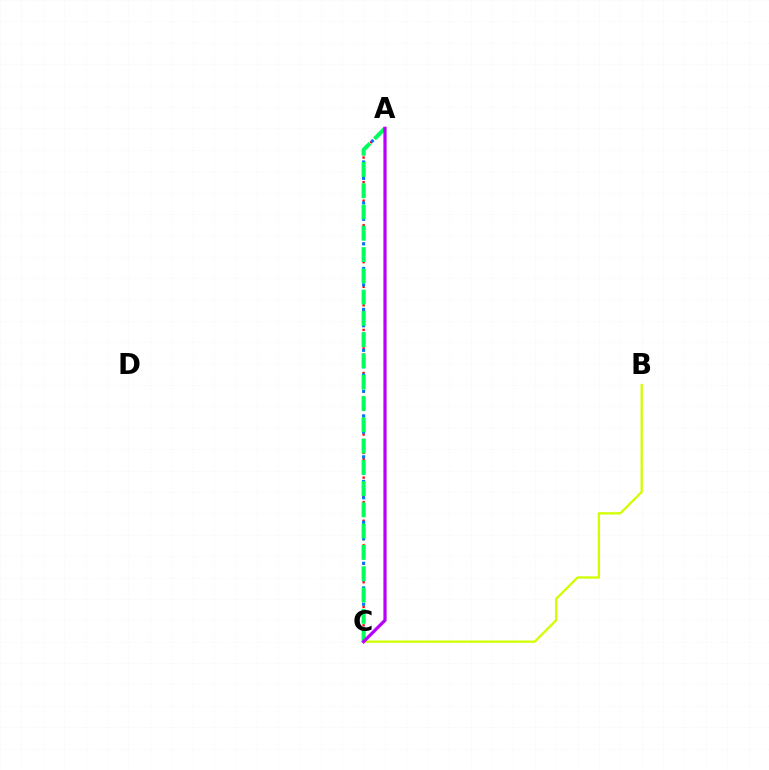{('B', 'C'): [{'color': '#d1ff00', 'line_style': 'solid', 'thickness': 1.67}], ('A', 'C'): [{'color': '#ff0000', 'line_style': 'dotted', 'thickness': 1.67}, {'color': '#0074ff', 'line_style': 'dotted', 'thickness': 2.23}, {'color': '#00ff5c', 'line_style': 'dashed', 'thickness': 2.89}, {'color': '#b900ff', 'line_style': 'solid', 'thickness': 2.32}]}